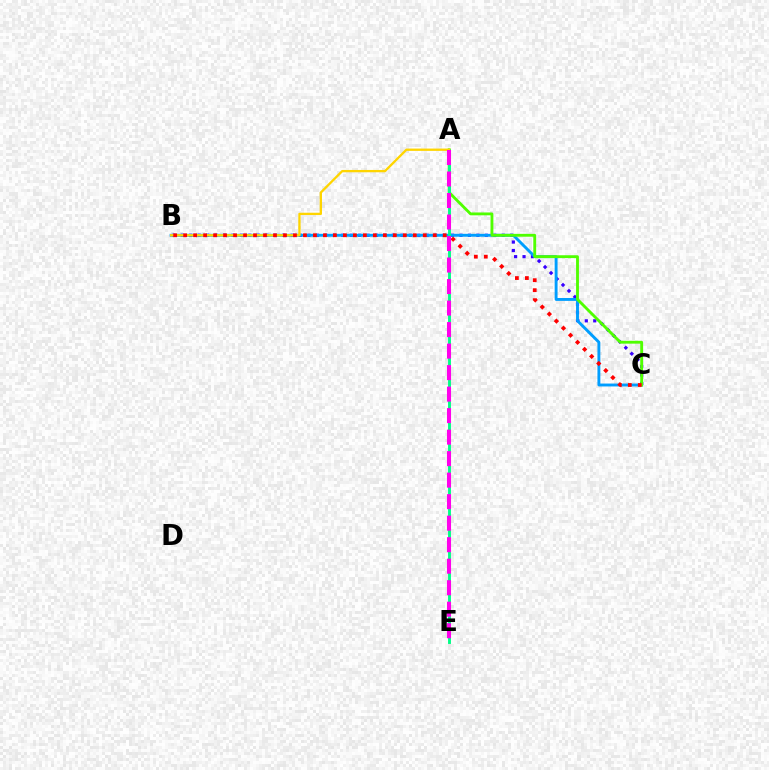{('B', 'C'): [{'color': '#3700ff', 'line_style': 'dotted', 'thickness': 2.29}, {'color': '#009eff', 'line_style': 'solid', 'thickness': 2.08}, {'color': '#ff0000', 'line_style': 'dotted', 'thickness': 2.71}], ('A', 'C'): [{'color': '#4fff00', 'line_style': 'solid', 'thickness': 2.05}], ('A', 'E'): [{'color': '#00ff86', 'line_style': 'solid', 'thickness': 2.09}, {'color': '#ff00ed', 'line_style': 'dashed', 'thickness': 2.92}], ('A', 'B'): [{'color': '#ffd500', 'line_style': 'solid', 'thickness': 1.67}]}